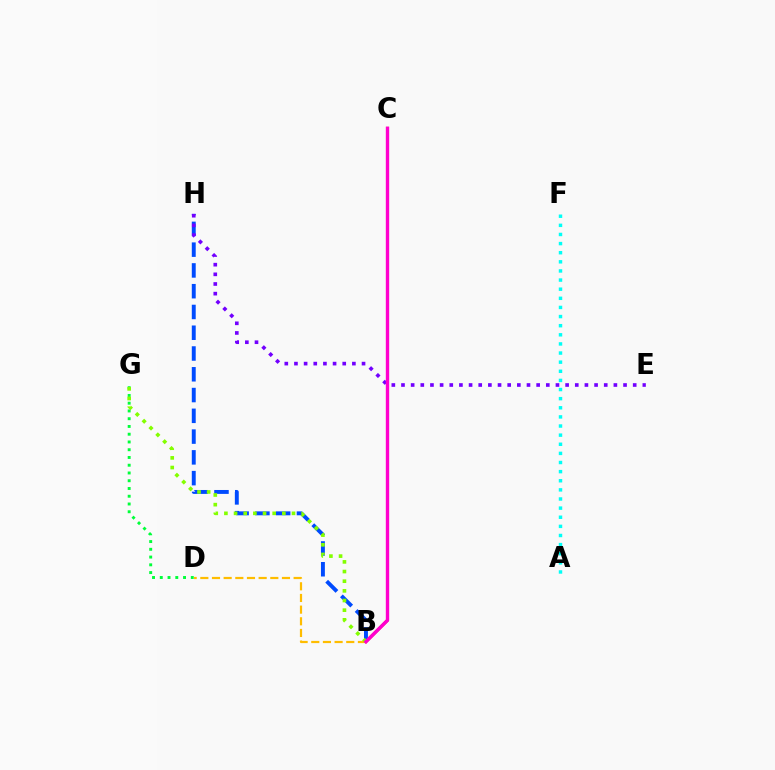{('B', 'C'): [{'color': '#ff0000', 'line_style': 'solid', 'thickness': 2.11}, {'color': '#ff00cf', 'line_style': 'solid', 'thickness': 2.43}], ('B', 'H'): [{'color': '#004bff', 'line_style': 'dashed', 'thickness': 2.82}], ('E', 'H'): [{'color': '#7200ff', 'line_style': 'dotted', 'thickness': 2.62}], ('D', 'G'): [{'color': '#00ff39', 'line_style': 'dotted', 'thickness': 2.11}], ('B', 'D'): [{'color': '#ffbd00', 'line_style': 'dashed', 'thickness': 1.58}], ('A', 'F'): [{'color': '#00fff6', 'line_style': 'dotted', 'thickness': 2.48}], ('B', 'G'): [{'color': '#84ff00', 'line_style': 'dotted', 'thickness': 2.62}]}